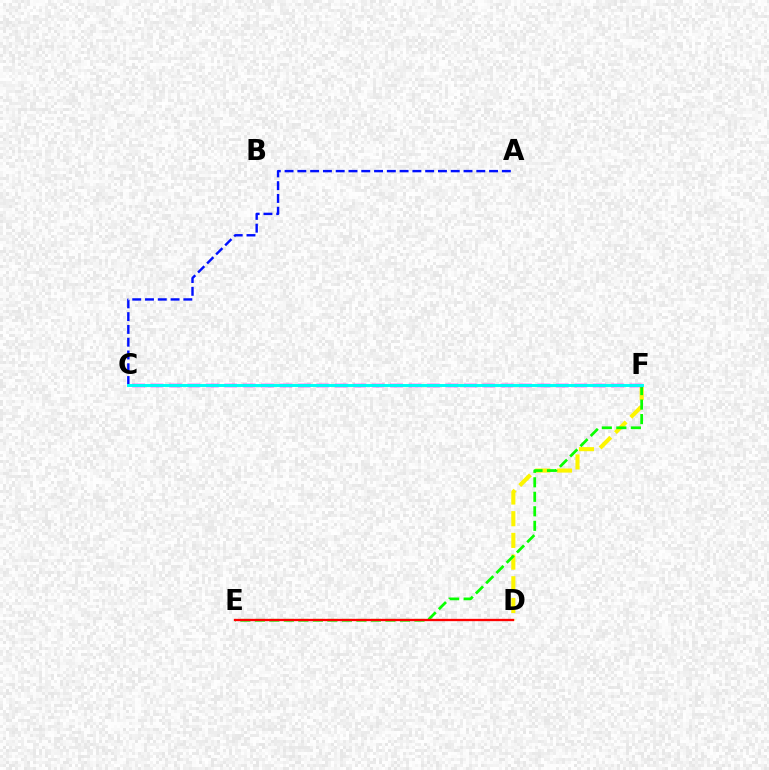{('D', 'F'): [{'color': '#fcf500', 'line_style': 'dashed', 'thickness': 2.95}], ('E', 'F'): [{'color': '#08ff00', 'line_style': 'dashed', 'thickness': 1.97}], ('D', 'E'): [{'color': '#ff0000', 'line_style': 'solid', 'thickness': 1.66}], ('C', 'F'): [{'color': '#ee00ff', 'line_style': 'dashed', 'thickness': 2.5}, {'color': '#00fff6', 'line_style': 'solid', 'thickness': 2.12}], ('A', 'C'): [{'color': '#0010ff', 'line_style': 'dashed', 'thickness': 1.74}]}